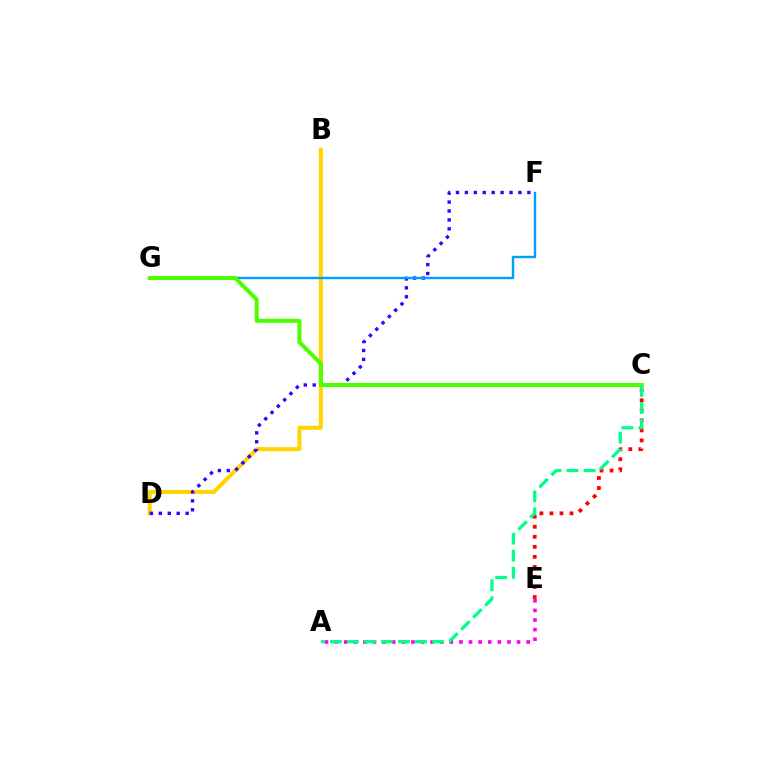{('A', 'E'): [{'color': '#ff00ed', 'line_style': 'dotted', 'thickness': 2.61}], ('B', 'D'): [{'color': '#ffd500', 'line_style': 'solid', 'thickness': 2.92}], ('C', 'E'): [{'color': '#ff0000', 'line_style': 'dotted', 'thickness': 2.73}], ('D', 'F'): [{'color': '#3700ff', 'line_style': 'dotted', 'thickness': 2.43}], ('F', 'G'): [{'color': '#009eff', 'line_style': 'solid', 'thickness': 1.73}], ('C', 'G'): [{'color': '#4fff00', 'line_style': 'solid', 'thickness': 2.92}], ('A', 'C'): [{'color': '#00ff86', 'line_style': 'dashed', 'thickness': 2.31}]}